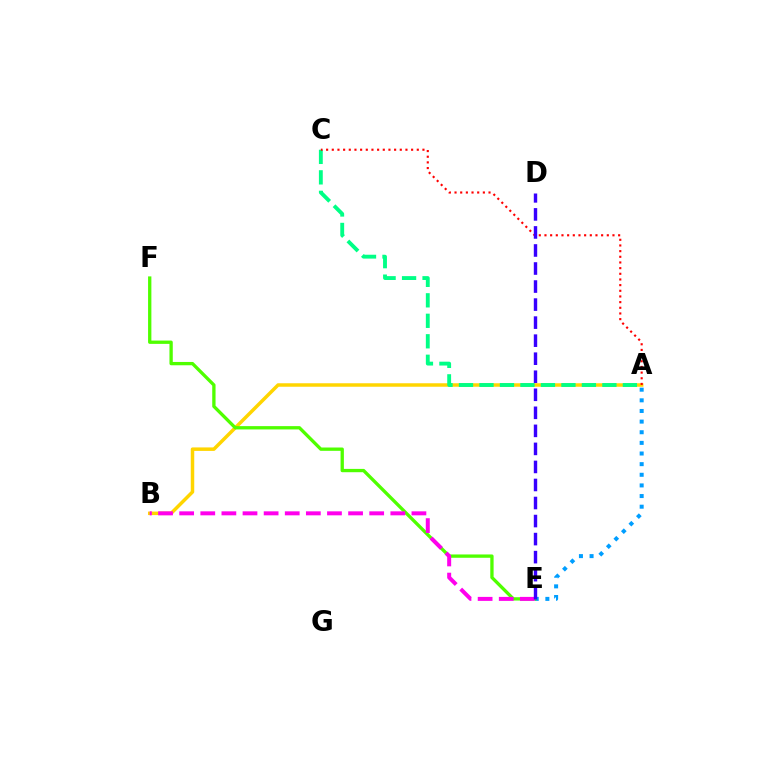{('A', 'B'): [{'color': '#ffd500', 'line_style': 'solid', 'thickness': 2.51}], ('A', 'E'): [{'color': '#009eff', 'line_style': 'dotted', 'thickness': 2.89}], ('E', 'F'): [{'color': '#4fff00', 'line_style': 'solid', 'thickness': 2.39}], ('A', 'C'): [{'color': '#00ff86', 'line_style': 'dashed', 'thickness': 2.78}, {'color': '#ff0000', 'line_style': 'dotted', 'thickness': 1.54}], ('B', 'E'): [{'color': '#ff00ed', 'line_style': 'dashed', 'thickness': 2.87}], ('D', 'E'): [{'color': '#3700ff', 'line_style': 'dashed', 'thickness': 2.45}]}